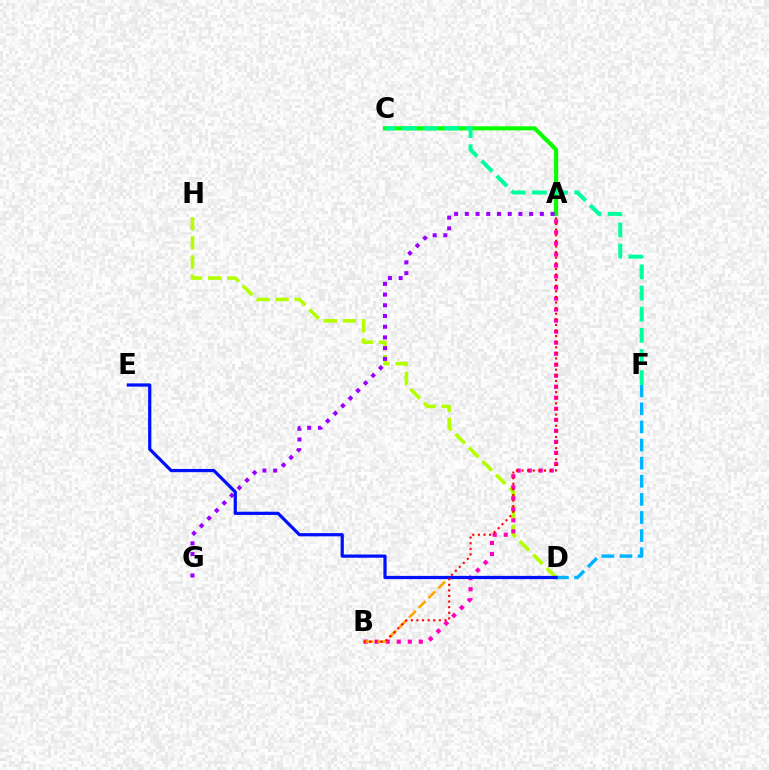{('A', 'C'): [{'color': '#08ff00', 'line_style': 'solid', 'thickness': 2.95}], ('D', 'H'): [{'color': '#b3ff00', 'line_style': 'dashed', 'thickness': 2.59}], ('D', 'F'): [{'color': '#00b5ff', 'line_style': 'dashed', 'thickness': 2.46}], ('A', 'G'): [{'color': '#9b00ff', 'line_style': 'dotted', 'thickness': 2.91}], ('C', 'F'): [{'color': '#00ff9d', 'line_style': 'dashed', 'thickness': 2.87}], ('A', 'B'): [{'color': '#ff00bd', 'line_style': 'dotted', 'thickness': 2.99}, {'color': '#ff0000', 'line_style': 'dotted', 'thickness': 1.52}], ('B', 'D'): [{'color': '#ffa500', 'line_style': 'dashed', 'thickness': 1.88}], ('D', 'E'): [{'color': '#0010ff', 'line_style': 'solid', 'thickness': 2.32}]}